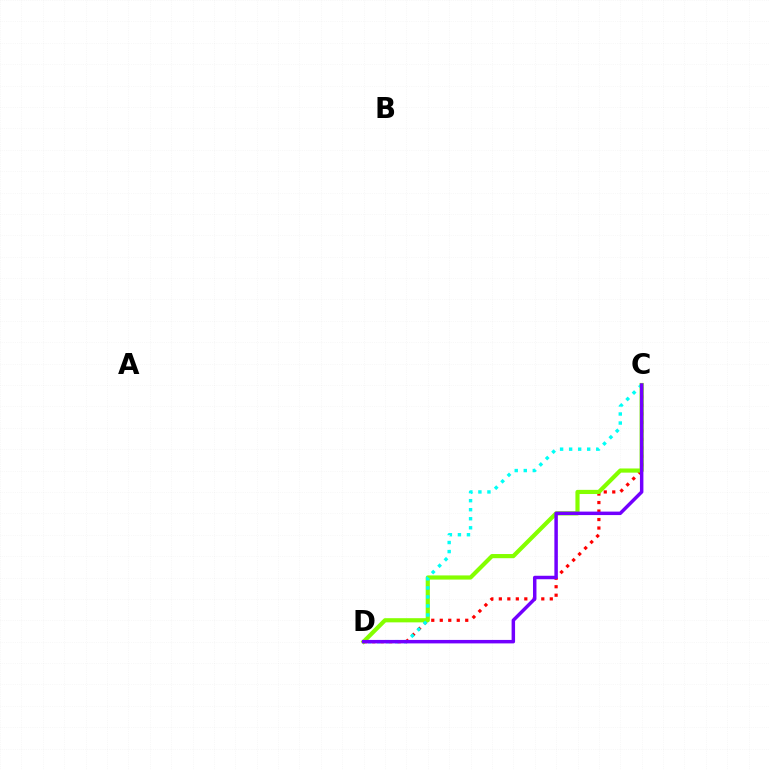{('C', 'D'): [{'color': '#ff0000', 'line_style': 'dotted', 'thickness': 2.31}, {'color': '#84ff00', 'line_style': 'solid', 'thickness': 3.0}, {'color': '#00fff6', 'line_style': 'dotted', 'thickness': 2.46}, {'color': '#7200ff', 'line_style': 'solid', 'thickness': 2.5}]}